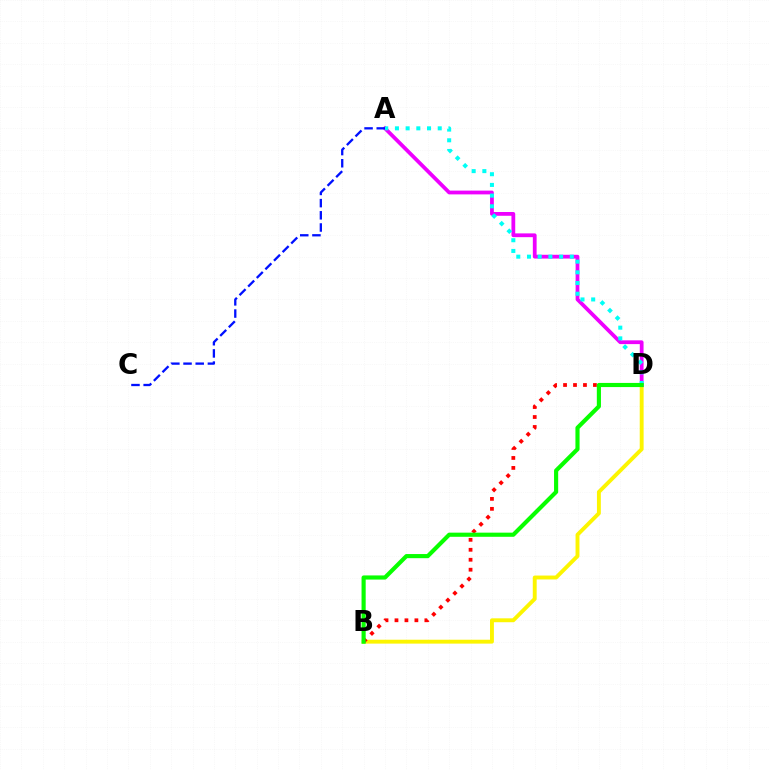{('B', 'D'): [{'color': '#fcf500', 'line_style': 'solid', 'thickness': 2.8}, {'color': '#ff0000', 'line_style': 'dotted', 'thickness': 2.71}, {'color': '#08ff00', 'line_style': 'solid', 'thickness': 2.98}], ('A', 'D'): [{'color': '#ee00ff', 'line_style': 'solid', 'thickness': 2.72}, {'color': '#00fff6', 'line_style': 'dotted', 'thickness': 2.91}], ('A', 'C'): [{'color': '#0010ff', 'line_style': 'dashed', 'thickness': 1.66}]}